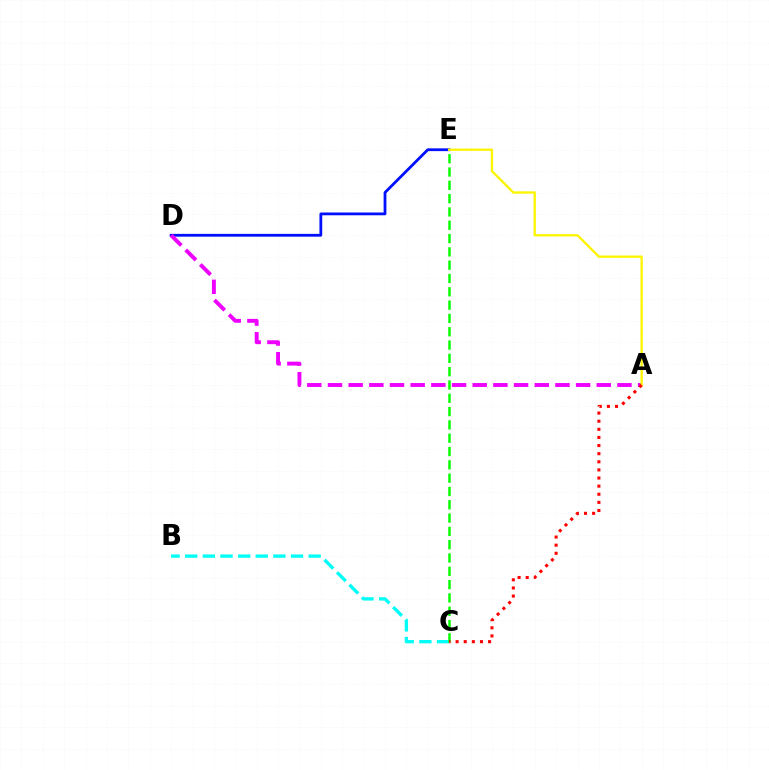{('B', 'C'): [{'color': '#00fff6', 'line_style': 'dashed', 'thickness': 2.4}], ('C', 'E'): [{'color': '#08ff00', 'line_style': 'dashed', 'thickness': 1.81}], ('D', 'E'): [{'color': '#0010ff', 'line_style': 'solid', 'thickness': 2.01}], ('A', 'D'): [{'color': '#ee00ff', 'line_style': 'dashed', 'thickness': 2.81}], ('A', 'E'): [{'color': '#fcf500', 'line_style': 'solid', 'thickness': 1.68}], ('A', 'C'): [{'color': '#ff0000', 'line_style': 'dotted', 'thickness': 2.21}]}